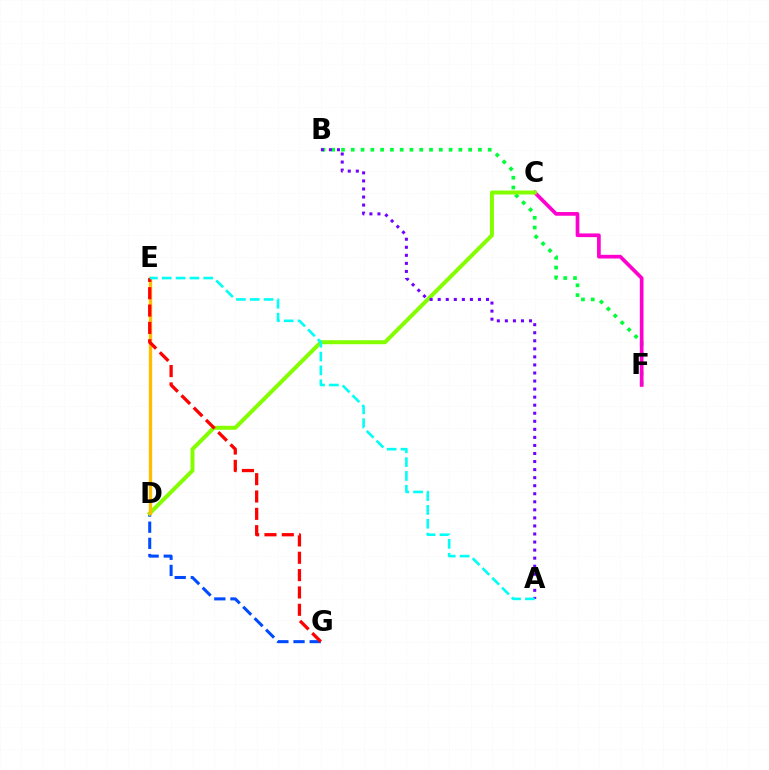{('B', 'F'): [{'color': '#00ff39', 'line_style': 'dotted', 'thickness': 2.66}], ('C', 'F'): [{'color': '#ff00cf', 'line_style': 'solid', 'thickness': 2.65}], ('D', 'G'): [{'color': '#004bff', 'line_style': 'dashed', 'thickness': 2.19}], ('C', 'D'): [{'color': '#84ff00', 'line_style': 'solid', 'thickness': 2.87}], ('D', 'E'): [{'color': '#ffbd00', 'line_style': 'solid', 'thickness': 2.41}], ('E', 'G'): [{'color': '#ff0000', 'line_style': 'dashed', 'thickness': 2.36}], ('A', 'B'): [{'color': '#7200ff', 'line_style': 'dotted', 'thickness': 2.19}], ('A', 'E'): [{'color': '#00fff6', 'line_style': 'dashed', 'thickness': 1.88}]}